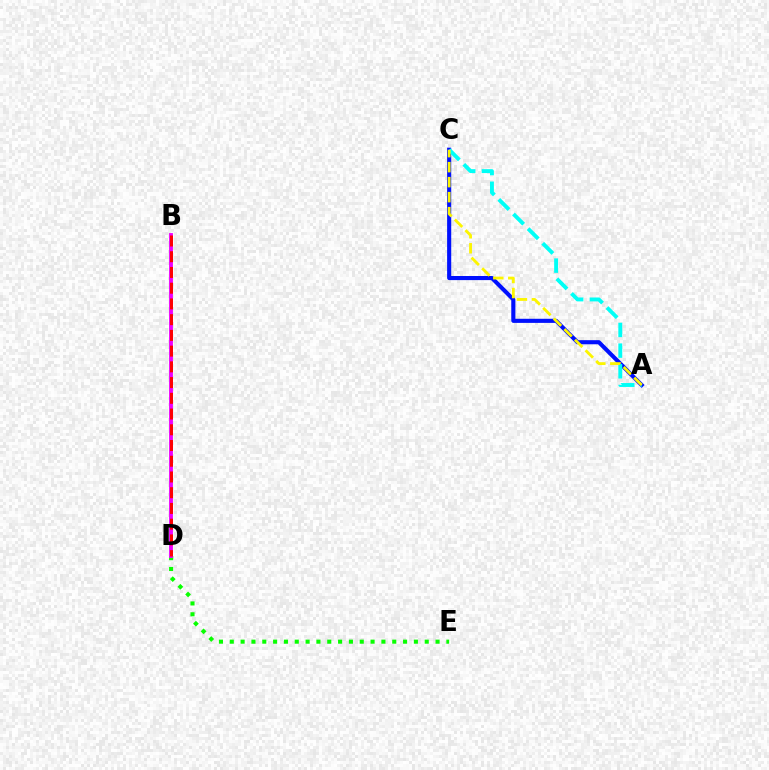{('D', 'E'): [{'color': '#08ff00', 'line_style': 'dotted', 'thickness': 2.94}], ('B', 'D'): [{'color': '#ee00ff', 'line_style': 'solid', 'thickness': 2.78}, {'color': '#ff0000', 'line_style': 'dashed', 'thickness': 2.14}], ('A', 'C'): [{'color': '#0010ff', 'line_style': 'solid', 'thickness': 2.96}, {'color': '#00fff6', 'line_style': 'dashed', 'thickness': 2.81}, {'color': '#fcf500', 'line_style': 'dashed', 'thickness': 2.04}]}